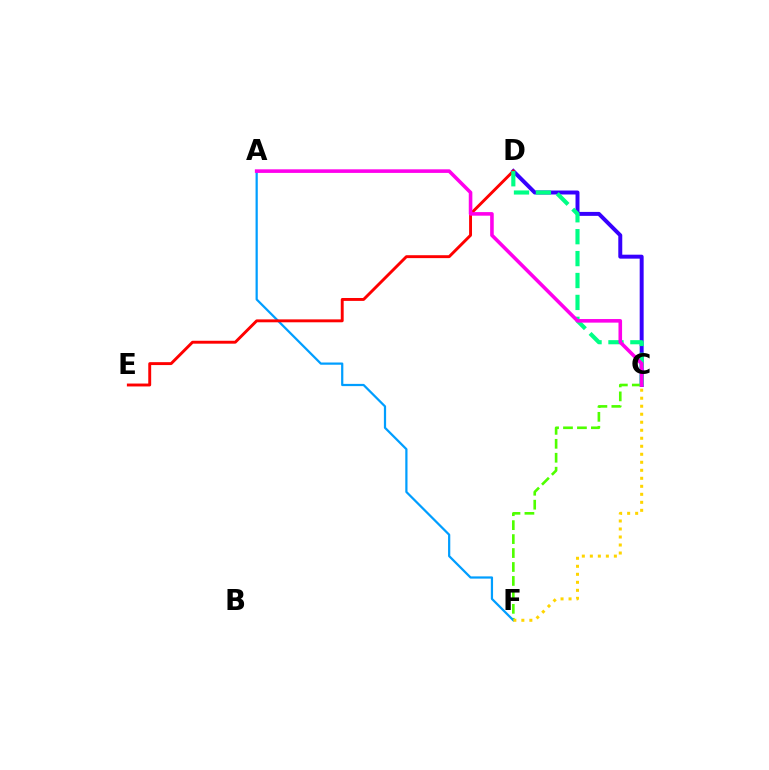{('C', 'D'): [{'color': '#3700ff', 'line_style': 'solid', 'thickness': 2.85}, {'color': '#00ff86', 'line_style': 'dashed', 'thickness': 2.98}], ('C', 'F'): [{'color': '#4fff00', 'line_style': 'dashed', 'thickness': 1.89}, {'color': '#ffd500', 'line_style': 'dotted', 'thickness': 2.18}], ('A', 'F'): [{'color': '#009eff', 'line_style': 'solid', 'thickness': 1.61}], ('D', 'E'): [{'color': '#ff0000', 'line_style': 'solid', 'thickness': 2.09}], ('A', 'C'): [{'color': '#ff00ed', 'line_style': 'solid', 'thickness': 2.58}]}